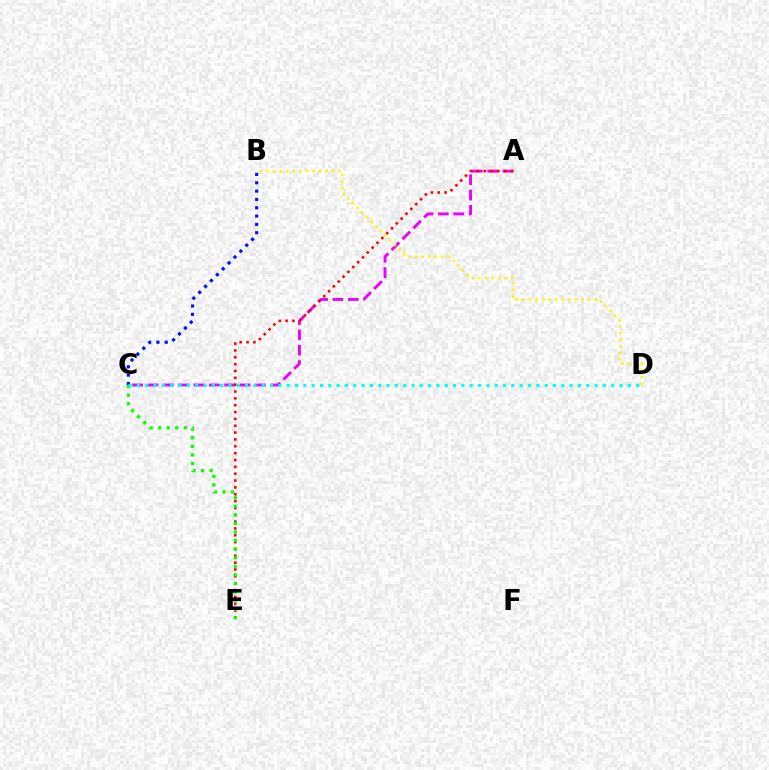{('A', 'C'): [{'color': '#ee00ff', 'line_style': 'dashed', 'thickness': 2.08}], ('A', 'E'): [{'color': '#ff0000', 'line_style': 'dotted', 'thickness': 1.86}], ('B', 'C'): [{'color': '#0010ff', 'line_style': 'dotted', 'thickness': 2.26}], ('C', 'E'): [{'color': '#08ff00', 'line_style': 'dotted', 'thickness': 2.33}], ('C', 'D'): [{'color': '#00fff6', 'line_style': 'dotted', 'thickness': 2.26}], ('B', 'D'): [{'color': '#fcf500', 'line_style': 'dotted', 'thickness': 1.78}]}